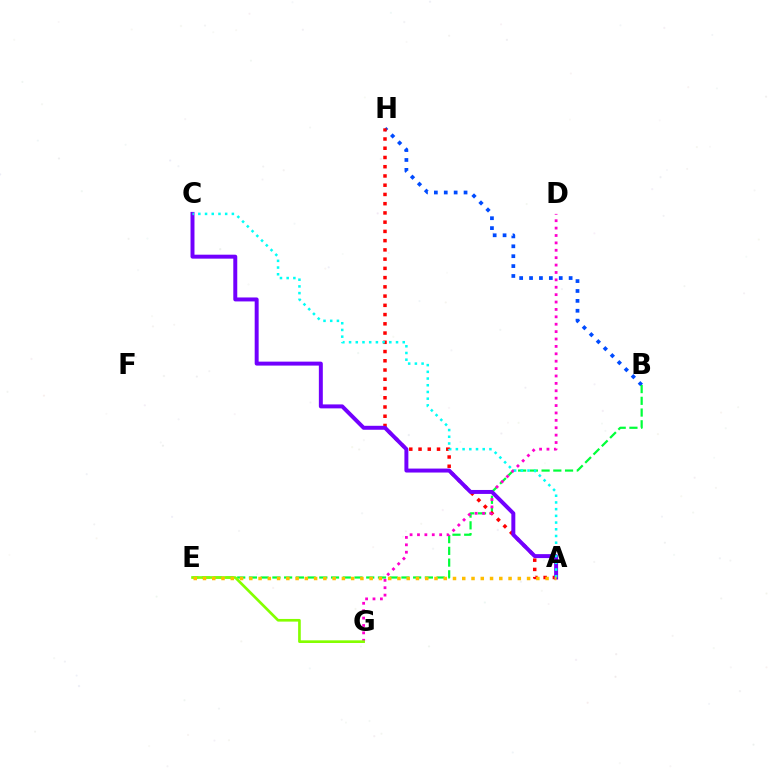{('B', 'H'): [{'color': '#004bff', 'line_style': 'dotted', 'thickness': 2.69}], ('B', 'E'): [{'color': '#00ff39', 'line_style': 'dashed', 'thickness': 1.59}], ('A', 'H'): [{'color': '#ff0000', 'line_style': 'dotted', 'thickness': 2.51}], ('D', 'G'): [{'color': '#ff00cf', 'line_style': 'dotted', 'thickness': 2.01}], ('E', 'G'): [{'color': '#84ff00', 'line_style': 'solid', 'thickness': 1.92}], ('A', 'C'): [{'color': '#7200ff', 'line_style': 'solid', 'thickness': 2.85}, {'color': '#00fff6', 'line_style': 'dotted', 'thickness': 1.82}], ('A', 'E'): [{'color': '#ffbd00', 'line_style': 'dotted', 'thickness': 2.52}]}